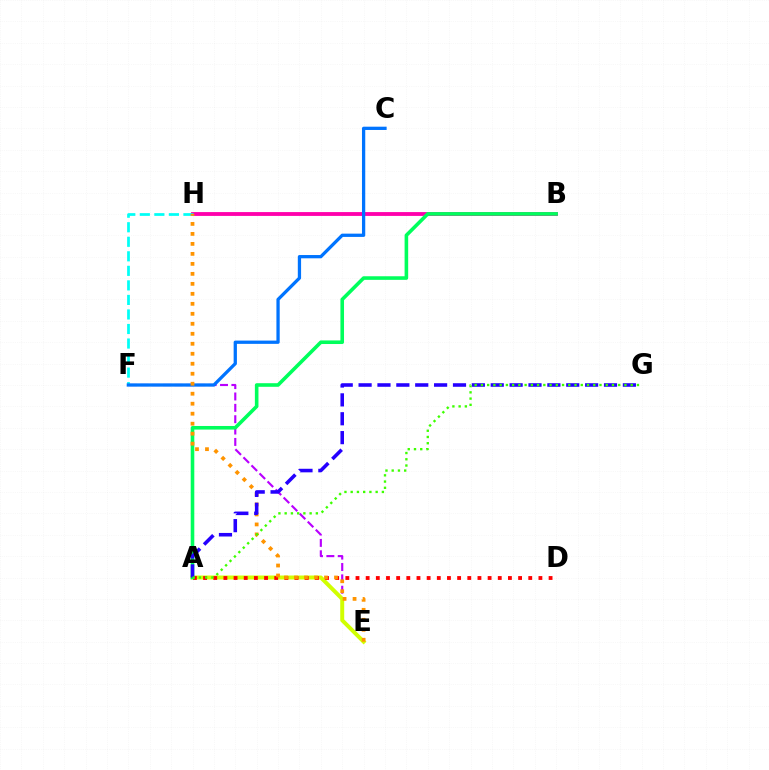{('E', 'F'): [{'color': '#b900ff', 'line_style': 'dashed', 'thickness': 1.54}], ('A', 'E'): [{'color': '#d1ff00', 'line_style': 'solid', 'thickness': 2.86}], ('B', 'H'): [{'color': '#ff00ac', 'line_style': 'solid', 'thickness': 2.76}], ('A', 'D'): [{'color': '#ff0000', 'line_style': 'dotted', 'thickness': 2.76}], ('A', 'B'): [{'color': '#00ff5c', 'line_style': 'solid', 'thickness': 2.59}], ('F', 'H'): [{'color': '#00fff6', 'line_style': 'dashed', 'thickness': 1.97}], ('C', 'F'): [{'color': '#0074ff', 'line_style': 'solid', 'thickness': 2.36}], ('E', 'H'): [{'color': '#ff9400', 'line_style': 'dotted', 'thickness': 2.71}], ('A', 'G'): [{'color': '#2500ff', 'line_style': 'dashed', 'thickness': 2.56}, {'color': '#3dff00', 'line_style': 'dotted', 'thickness': 1.7}]}